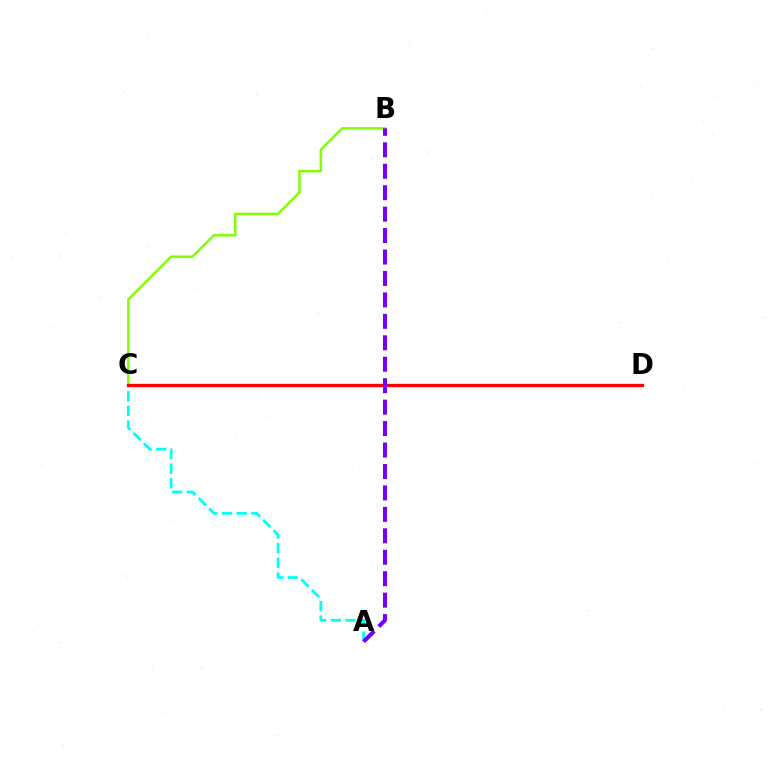{('B', 'C'): [{'color': '#84ff00', 'line_style': 'solid', 'thickness': 1.8}], ('A', 'C'): [{'color': '#00fff6', 'line_style': 'dashed', 'thickness': 1.99}], ('C', 'D'): [{'color': '#ff0000', 'line_style': 'solid', 'thickness': 2.37}], ('A', 'B'): [{'color': '#7200ff', 'line_style': 'dashed', 'thickness': 2.91}]}